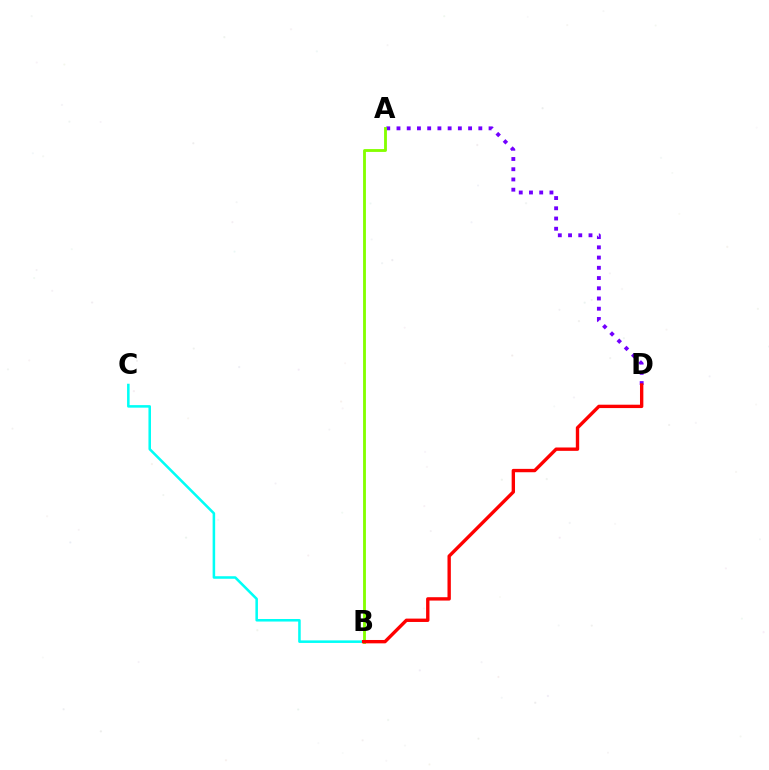{('B', 'C'): [{'color': '#00fff6', 'line_style': 'solid', 'thickness': 1.83}], ('A', 'D'): [{'color': '#7200ff', 'line_style': 'dotted', 'thickness': 2.78}], ('A', 'B'): [{'color': '#84ff00', 'line_style': 'solid', 'thickness': 2.05}], ('B', 'D'): [{'color': '#ff0000', 'line_style': 'solid', 'thickness': 2.42}]}